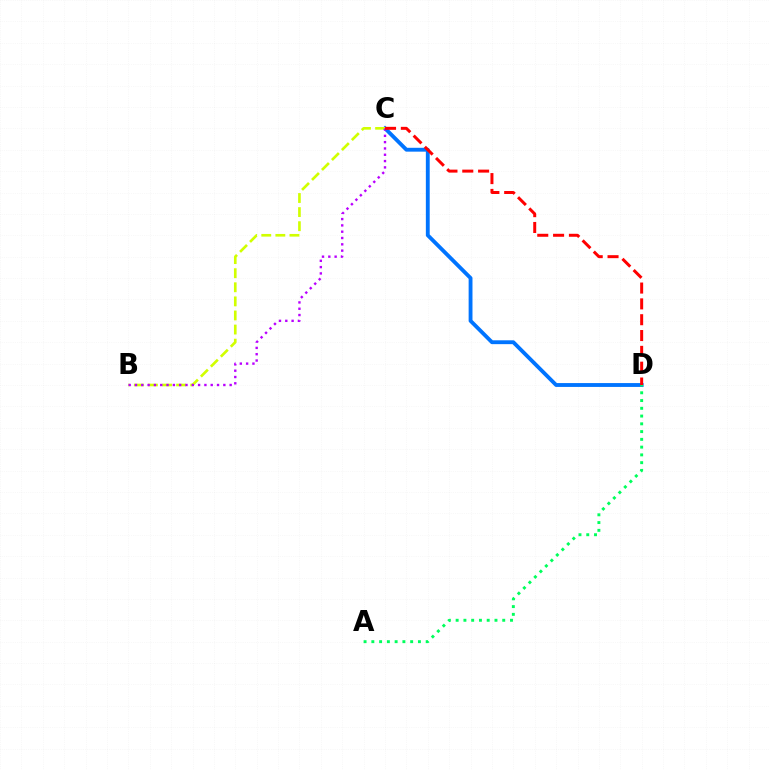{('C', 'D'): [{'color': '#0074ff', 'line_style': 'solid', 'thickness': 2.77}, {'color': '#ff0000', 'line_style': 'dashed', 'thickness': 2.15}], ('B', 'C'): [{'color': '#d1ff00', 'line_style': 'dashed', 'thickness': 1.91}, {'color': '#b900ff', 'line_style': 'dotted', 'thickness': 1.71}], ('A', 'D'): [{'color': '#00ff5c', 'line_style': 'dotted', 'thickness': 2.11}]}